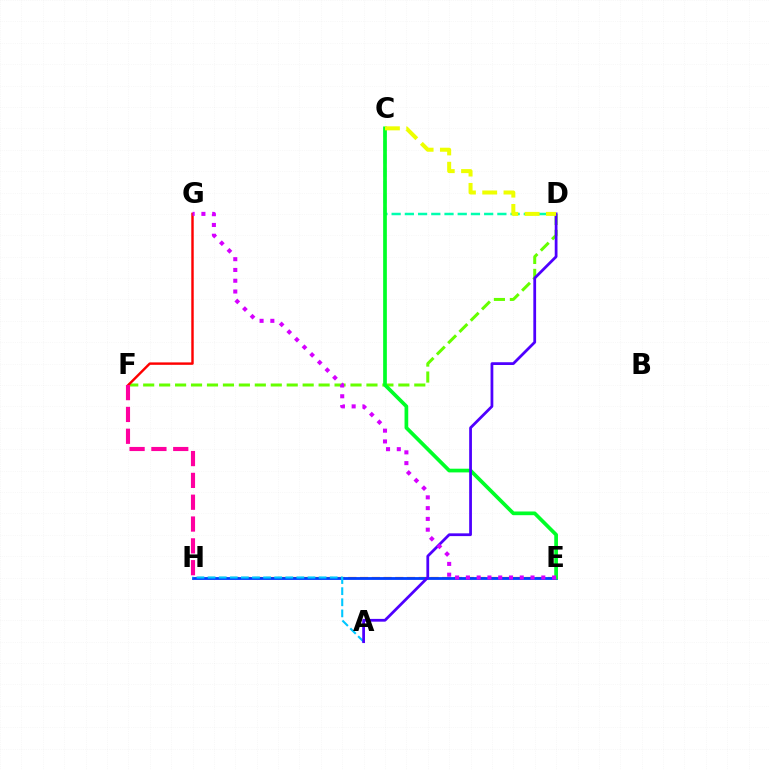{('D', 'F'): [{'color': '#66ff00', 'line_style': 'dashed', 'thickness': 2.17}], ('E', 'H'): [{'color': '#ff8800', 'line_style': 'dashed', 'thickness': 1.59}, {'color': '#003fff', 'line_style': 'solid', 'thickness': 2.02}], ('F', 'G'): [{'color': '#ff0000', 'line_style': 'solid', 'thickness': 1.75}], ('A', 'H'): [{'color': '#00c7ff', 'line_style': 'dashed', 'thickness': 1.51}], ('C', 'D'): [{'color': '#00ffaf', 'line_style': 'dashed', 'thickness': 1.8}, {'color': '#eeff00', 'line_style': 'dashed', 'thickness': 2.89}], ('C', 'E'): [{'color': '#00ff27', 'line_style': 'solid', 'thickness': 2.67}], ('A', 'D'): [{'color': '#4f00ff', 'line_style': 'solid', 'thickness': 1.99}], ('E', 'G'): [{'color': '#d600ff', 'line_style': 'dotted', 'thickness': 2.93}], ('F', 'H'): [{'color': '#ff00a0', 'line_style': 'dashed', 'thickness': 2.96}]}